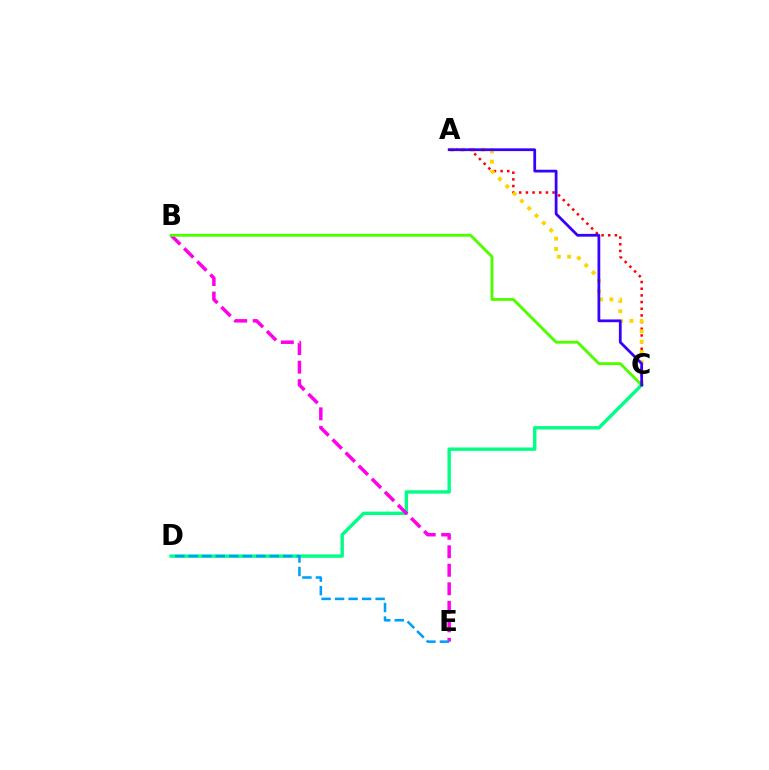{('C', 'D'): [{'color': '#00ff86', 'line_style': 'solid', 'thickness': 2.44}], ('B', 'E'): [{'color': '#ff00ed', 'line_style': 'dashed', 'thickness': 2.51}], ('A', 'C'): [{'color': '#ff0000', 'line_style': 'dotted', 'thickness': 1.81}, {'color': '#ffd500', 'line_style': 'dotted', 'thickness': 2.81}, {'color': '#3700ff', 'line_style': 'solid', 'thickness': 1.99}], ('B', 'C'): [{'color': '#4fff00', 'line_style': 'solid', 'thickness': 2.08}], ('D', 'E'): [{'color': '#009eff', 'line_style': 'dashed', 'thickness': 1.84}]}